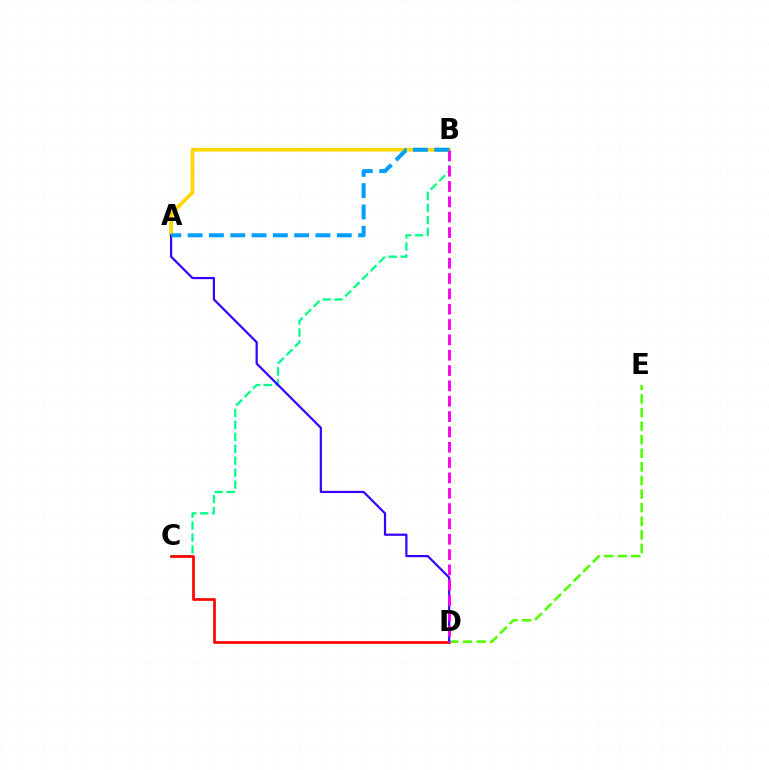{('B', 'C'): [{'color': '#00ff86', 'line_style': 'dashed', 'thickness': 1.62}], ('C', 'D'): [{'color': '#ff0000', 'line_style': 'solid', 'thickness': 1.94}], ('D', 'E'): [{'color': '#4fff00', 'line_style': 'dashed', 'thickness': 1.85}], ('A', 'B'): [{'color': '#ffd500', 'line_style': 'solid', 'thickness': 2.62}, {'color': '#009eff', 'line_style': 'dashed', 'thickness': 2.89}], ('A', 'D'): [{'color': '#3700ff', 'line_style': 'solid', 'thickness': 1.59}], ('B', 'D'): [{'color': '#ff00ed', 'line_style': 'dashed', 'thickness': 2.08}]}